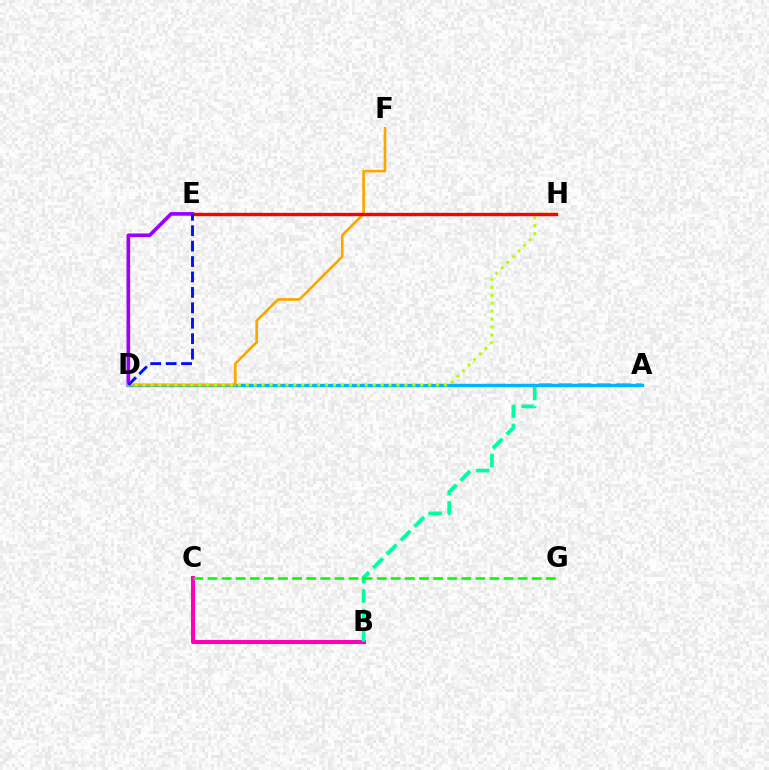{('B', 'C'): [{'color': '#ff00bd', 'line_style': 'solid', 'thickness': 2.93}], ('D', 'E'): [{'color': '#9b00ff', 'line_style': 'solid', 'thickness': 2.63}, {'color': '#0010ff', 'line_style': 'dashed', 'thickness': 2.1}], ('A', 'B'): [{'color': '#00ff9d', 'line_style': 'dashed', 'thickness': 2.64}], ('A', 'D'): [{'color': '#00b5ff', 'line_style': 'solid', 'thickness': 2.43}], ('D', 'F'): [{'color': '#ffa500', 'line_style': 'solid', 'thickness': 1.92}], ('D', 'H'): [{'color': '#b3ff00', 'line_style': 'dotted', 'thickness': 2.16}], ('E', 'H'): [{'color': '#ff0000', 'line_style': 'solid', 'thickness': 2.42}], ('C', 'G'): [{'color': '#08ff00', 'line_style': 'dashed', 'thickness': 1.92}]}